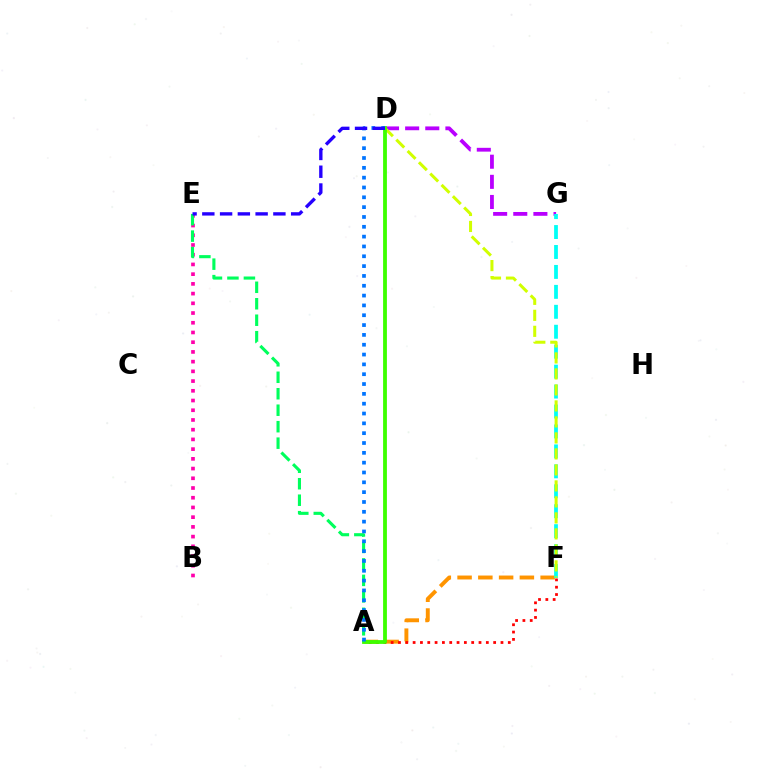{('D', 'G'): [{'color': '#b900ff', 'line_style': 'dashed', 'thickness': 2.73}], ('A', 'F'): [{'color': '#ff9400', 'line_style': 'dashed', 'thickness': 2.82}, {'color': '#ff0000', 'line_style': 'dotted', 'thickness': 1.99}], ('B', 'E'): [{'color': '#ff00ac', 'line_style': 'dotted', 'thickness': 2.64}], ('F', 'G'): [{'color': '#00fff6', 'line_style': 'dashed', 'thickness': 2.71}], ('D', 'F'): [{'color': '#d1ff00', 'line_style': 'dashed', 'thickness': 2.17}], ('A', 'D'): [{'color': '#3dff00', 'line_style': 'solid', 'thickness': 2.74}, {'color': '#0074ff', 'line_style': 'dotted', 'thickness': 2.67}], ('A', 'E'): [{'color': '#00ff5c', 'line_style': 'dashed', 'thickness': 2.24}], ('D', 'E'): [{'color': '#2500ff', 'line_style': 'dashed', 'thickness': 2.41}]}